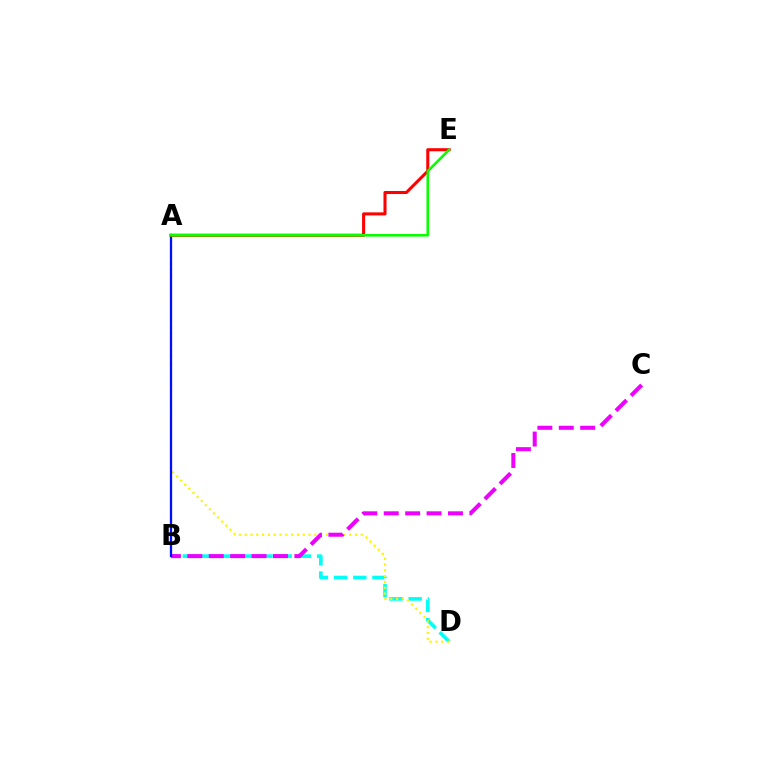{('B', 'D'): [{'color': '#00fff6', 'line_style': 'dashed', 'thickness': 2.61}], ('A', 'D'): [{'color': '#fcf500', 'line_style': 'dotted', 'thickness': 1.58}], ('B', 'C'): [{'color': '#ee00ff', 'line_style': 'dashed', 'thickness': 2.91}], ('A', 'B'): [{'color': '#0010ff', 'line_style': 'solid', 'thickness': 1.65}], ('A', 'E'): [{'color': '#ff0000', 'line_style': 'solid', 'thickness': 2.2}, {'color': '#08ff00', 'line_style': 'solid', 'thickness': 1.88}]}